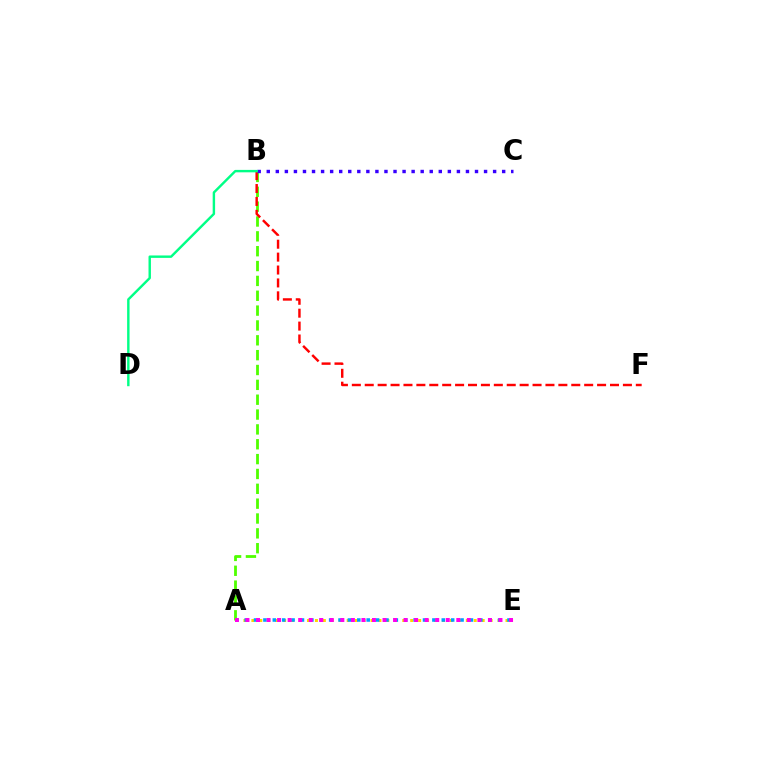{('A', 'B'): [{'color': '#4fff00', 'line_style': 'dashed', 'thickness': 2.02}], ('A', 'E'): [{'color': '#ffd500', 'line_style': 'dotted', 'thickness': 2.16}, {'color': '#009eff', 'line_style': 'dotted', 'thickness': 2.55}, {'color': '#ff00ed', 'line_style': 'dotted', 'thickness': 2.86}], ('B', 'F'): [{'color': '#ff0000', 'line_style': 'dashed', 'thickness': 1.75}], ('B', 'C'): [{'color': '#3700ff', 'line_style': 'dotted', 'thickness': 2.46}], ('B', 'D'): [{'color': '#00ff86', 'line_style': 'solid', 'thickness': 1.74}]}